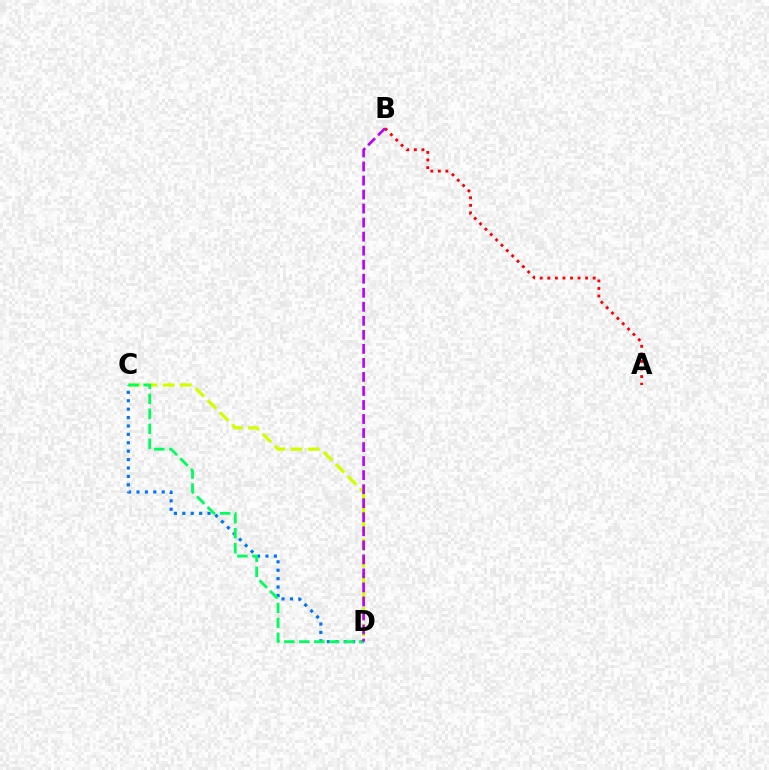{('C', 'D'): [{'color': '#d1ff00', 'line_style': 'dashed', 'thickness': 2.33}, {'color': '#0074ff', 'line_style': 'dotted', 'thickness': 2.28}, {'color': '#00ff5c', 'line_style': 'dashed', 'thickness': 2.04}], ('A', 'B'): [{'color': '#ff0000', 'line_style': 'dotted', 'thickness': 2.05}], ('B', 'D'): [{'color': '#b900ff', 'line_style': 'dashed', 'thickness': 1.91}]}